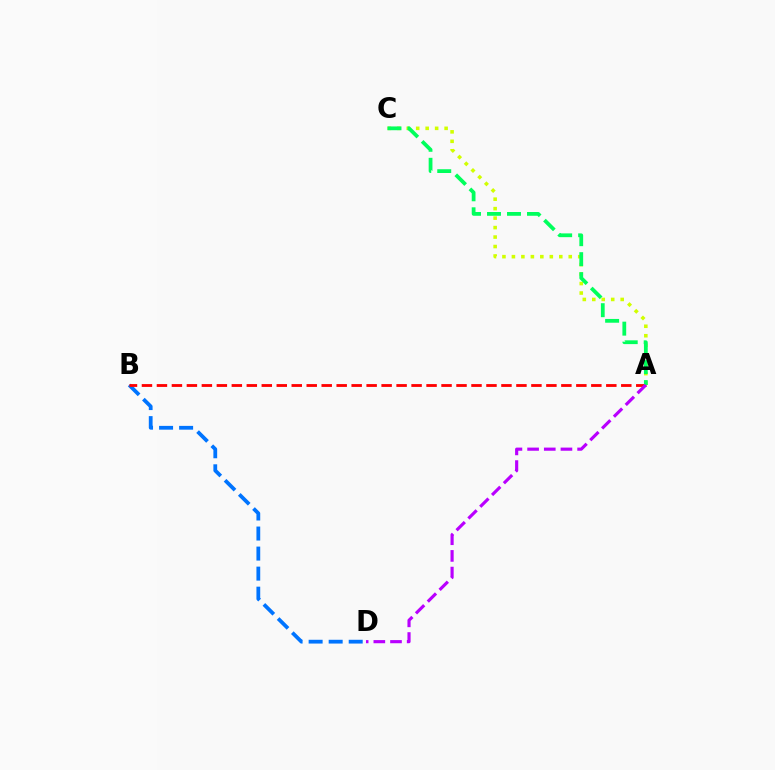{('B', 'D'): [{'color': '#0074ff', 'line_style': 'dashed', 'thickness': 2.72}], ('A', 'C'): [{'color': '#d1ff00', 'line_style': 'dotted', 'thickness': 2.57}, {'color': '#00ff5c', 'line_style': 'dashed', 'thickness': 2.72}], ('A', 'B'): [{'color': '#ff0000', 'line_style': 'dashed', 'thickness': 2.03}], ('A', 'D'): [{'color': '#b900ff', 'line_style': 'dashed', 'thickness': 2.26}]}